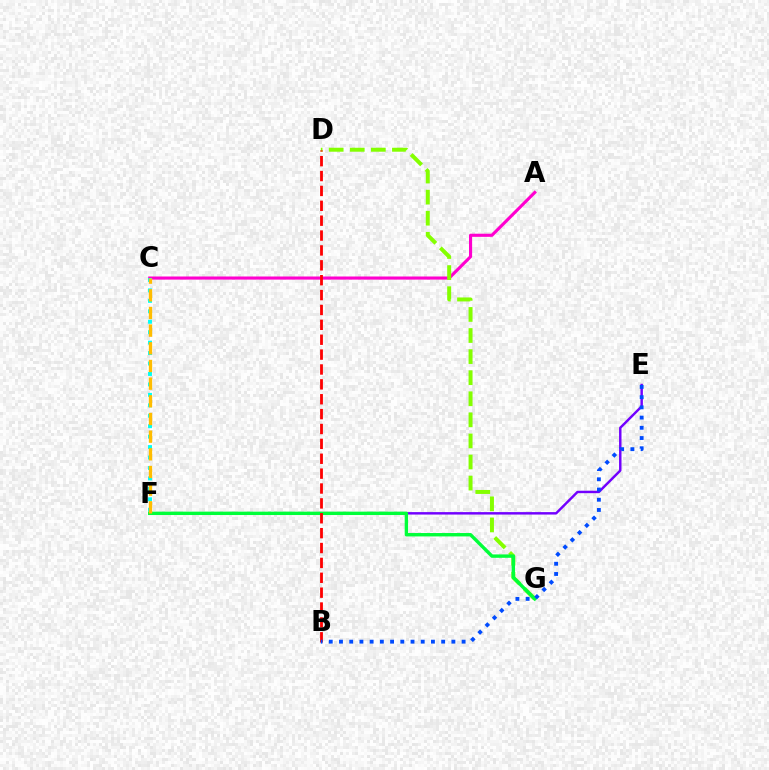{('A', 'C'): [{'color': '#ff00cf', 'line_style': 'solid', 'thickness': 2.25}], ('C', 'F'): [{'color': '#00fff6', 'line_style': 'dotted', 'thickness': 2.84}, {'color': '#ffbd00', 'line_style': 'dashed', 'thickness': 2.4}], ('E', 'F'): [{'color': '#7200ff', 'line_style': 'solid', 'thickness': 1.76}], ('D', 'G'): [{'color': '#84ff00', 'line_style': 'dashed', 'thickness': 2.86}], ('F', 'G'): [{'color': '#00ff39', 'line_style': 'solid', 'thickness': 2.44}], ('B', 'D'): [{'color': '#ff0000', 'line_style': 'dashed', 'thickness': 2.02}], ('B', 'E'): [{'color': '#004bff', 'line_style': 'dotted', 'thickness': 2.78}]}